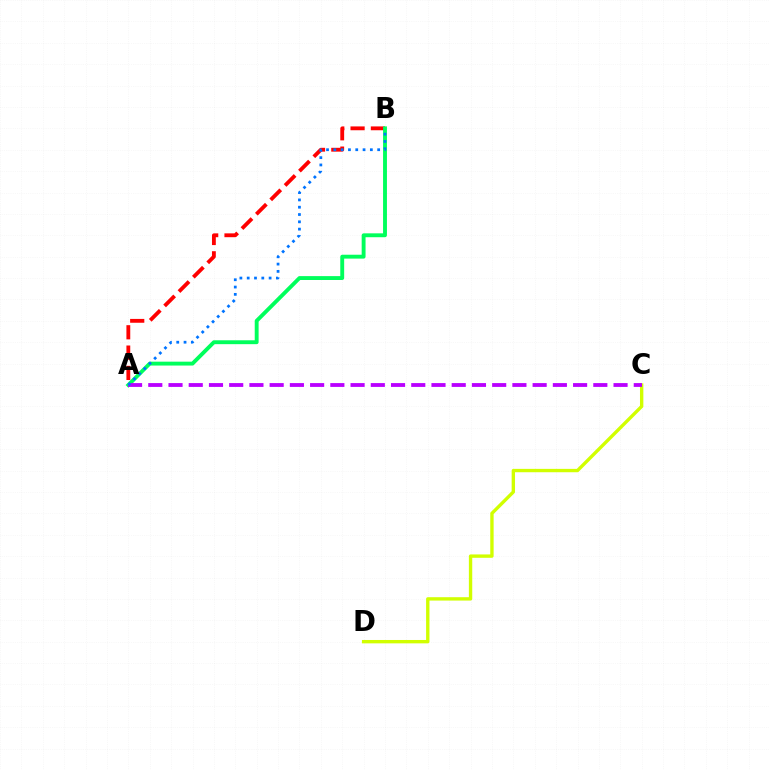{('A', 'B'): [{'color': '#ff0000', 'line_style': 'dashed', 'thickness': 2.76}, {'color': '#00ff5c', 'line_style': 'solid', 'thickness': 2.8}, {'color': '#0074ff', 'line_style': 'dotted', 'thickness': 1.98}], ('C', 'D'): [{'color': '#d1ff00', 'line_style': 'solid', 'thickness': 2.43}], ('A', 'C'): [{'color': '#b900ff', 'line_style': 'dashed', 'thickness': 2.75}]}